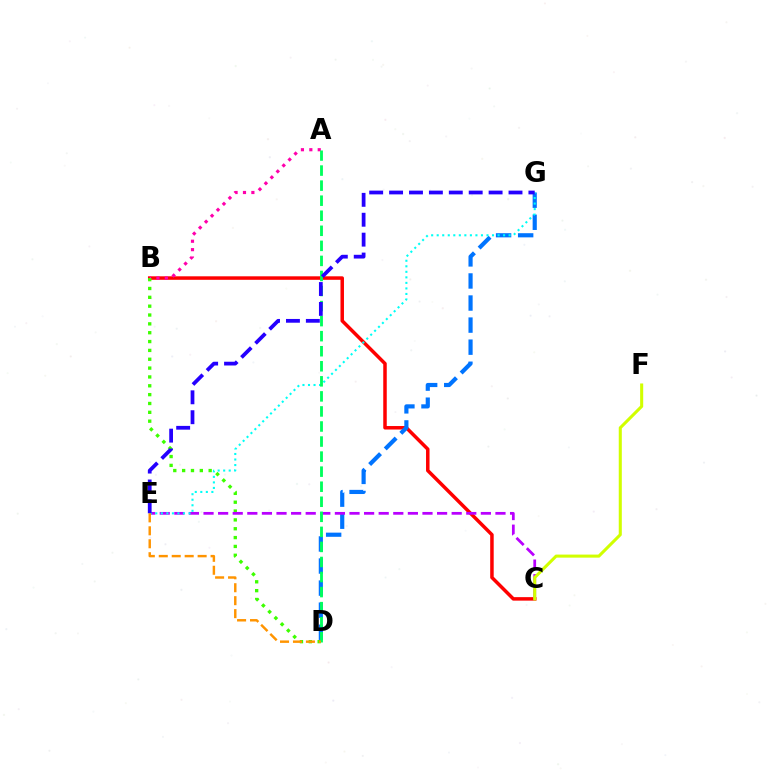{('B', 'C'): [{'color': '#ff0000', 'line_style': 'solid', 'thickness': 2.52}], ('A', 'B'): [{'color': '#ff00ac', 'line_style': 'dotted', 'thickness': 2.28}], ('D', 'G'): [{'color': '#0074ff', 'line_style': 'dashed', 'thickness': 3.0}], ('B', 'D'): [{'color': '#3dff00', 'line_style': 'dotted', 'thickness': 2.4}], ('C', 'E'): [{'color': '#b900ff', 'line_style': 'dashed', 'thickness': 1.98}], ('E', 'G'): [{'color': '#00fff6', 'line_style': 'dotted', 'thickness': 1.5}, {'color': '#2500ff', 'line_style': 'dashed', 'thickness': 2.7}], ('A', 'D'): [{'color': '#00ff5c', 'line_style': 'dashed', 'thickness': 2.05}], ('D', 'E'): [{'color': '#ff9400', 'line_style': 'dashed', 'thickness': 1.76}], ('C', 'F'): [{'color': '#d1ff00', 'line_style': 'solid', 'thickness': 2.2}]}